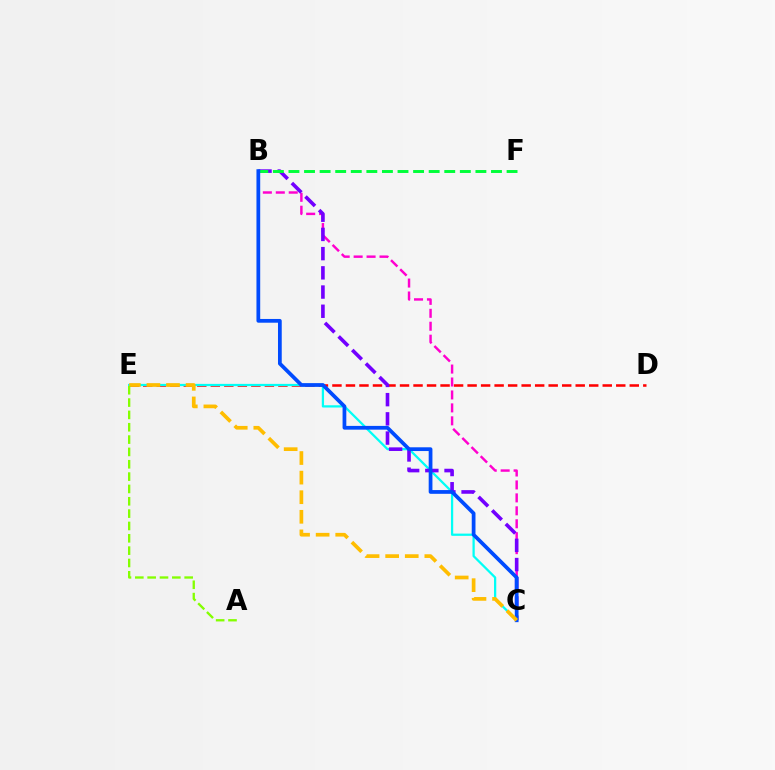{('D', 'E'): [{'color': '#ff0000', 'line_style': 'dashed', 'thickness': 1.84}], ('B', 'C'): [{'color': '#ff00cf', 'line_style': 'dashed', 'thickness': 1.76}, {'color': '#7200ff', 'line_style': 'dashed', 'thickness': 2.61}, {'color': '#004bff', 'line_style': 'solid', 'thickness': 2.7}], ('C', 'E'): [{'color': '#00fff6', 'line_style': 'solid', 'thickness': 1.62}, {'color': '#ffbd00', 'line_style': 'dashed', 'thickness': 2.66}], ('B', 'F'): [{'color': '#00ff39', 'line_style': 'dashed', 'thickness': 2.12}], ('A', 'E'): [{'color': '#84ff00', 'line_style': 'dashed', 'thickness': 1.68}]}